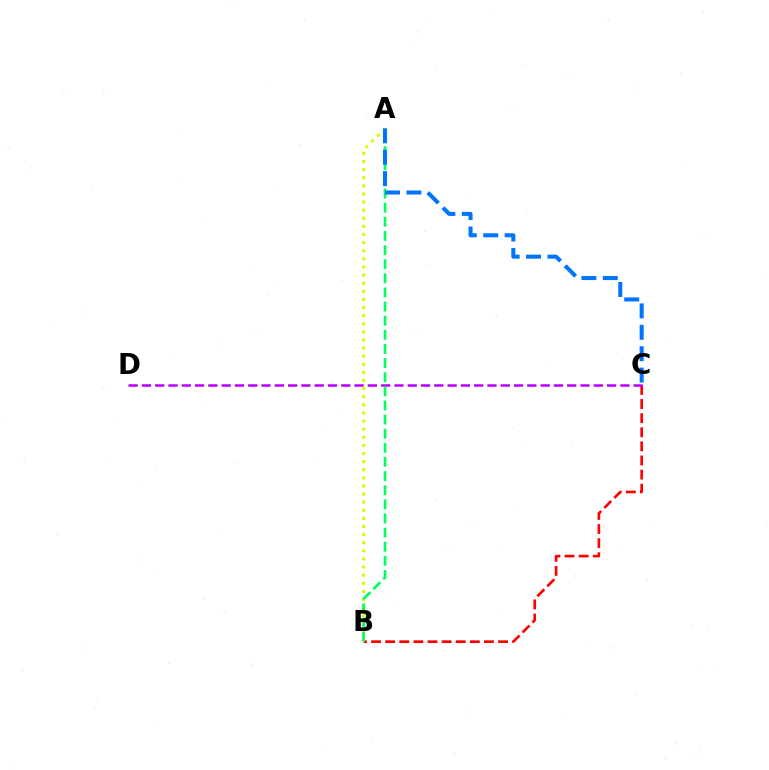{('B', 'C'): [{'color': '#ff0000', 'line_style': 'dashed', 'thickness': 1.92}], ('A', 'B'): [{'color': '#d1ff00', 'line_style': 'dotted', 'thickness': 2.2}, {'color': '#00ff5c', 'line_style': 'dashed', 'thickness': 1.92}], ('C', 'D'): [{'color': '#b900ff', 'line_style': 'dashed', 'thickness': 1.81}], ('A', 'C'): [{'color': '#0074ff', 'line_style': 'dashed', 'thickness': 2.91}]}